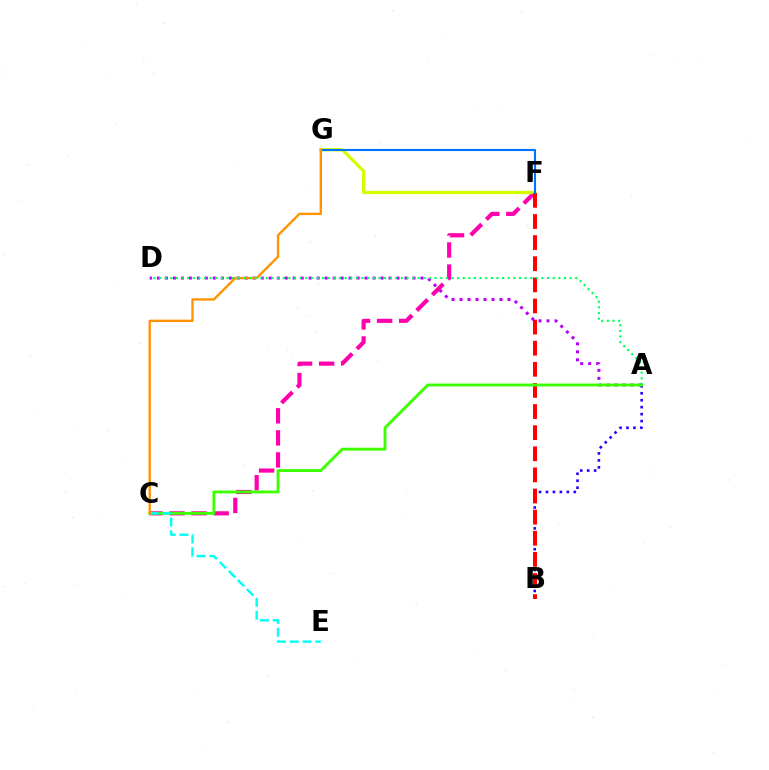{('A', 'D'): [{'color': '#b900ff', 'line_style': 'dotted', 'thickness': 2.17}, {'color': '#00ff5c', 'line_style': 'dotted', 'thickness': 1.53}], ('A', 'B'): [{'color': '#2500ff', 'line_style': 'dotted', 'thickness': 1.89}], ('C', 'F'): [{'color': '#ff00ac', 'line_style': 'dashed', 'thickness': 3.0}], ('F', 'G'): [{'color': '#d1ff00', 'line_style': 'solid', 'thickness': 2.35}, {'color': '#0074ff', 'line_style': 'solid', 'thickness': 1.52}], ('B', 'F'): [{'color': '#ff0000', 'line_style': 'dashed', 'thickness': 2.87}], ('A', 'C'): [{'color': '#3dff00', 'line_style': 'solid', 'thickness': 2.08}], ('C', 'E'): [{'color': '#00fff6', 'line_style': 'dashed', 'thickness': 1.74}], ('C', 'G'): [{'color': '#ff9400', 'line_style': 'solid', 'thickness': 1.71}]}